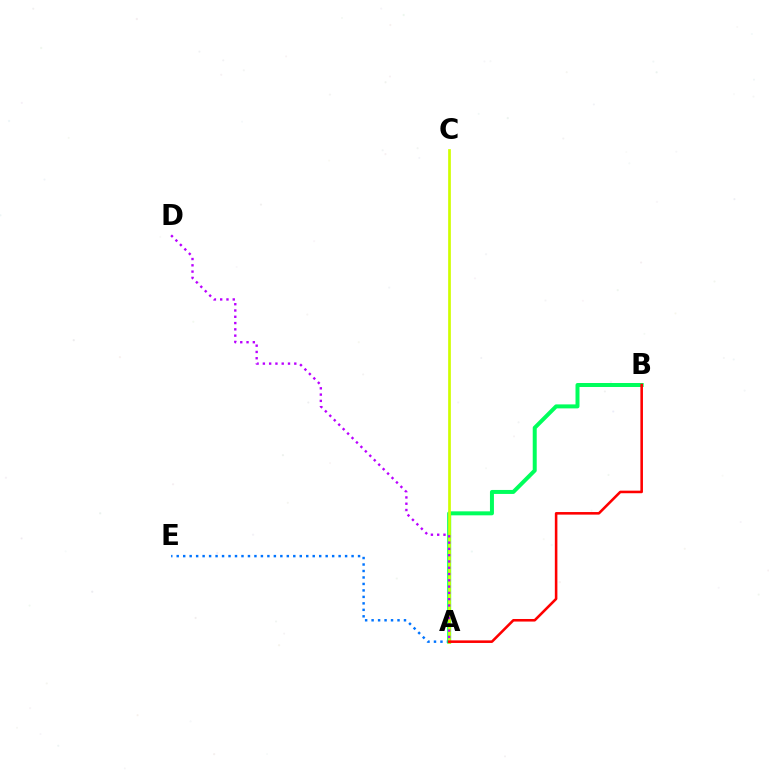{('A', 'E'): [{'color': '#0074ff', 'line_style': 'dotted', 'thickness': 1.76}], ('A', 'B'): [{'color': '#00ff5c', 'line_style': 'solid', 'thickness': 2.87}, {'color': '#ff0000', 'line_style': 'solid', 'thickness': 1.85}], ('A', 'C'): [{'color': '#d1ff00', 'line_style': 'solid', 'thickness': 1.94}], ('A', 'D'): [{'color': '#b900ff', 'line_style': 'dotted', 'thickness': 1.71}]}